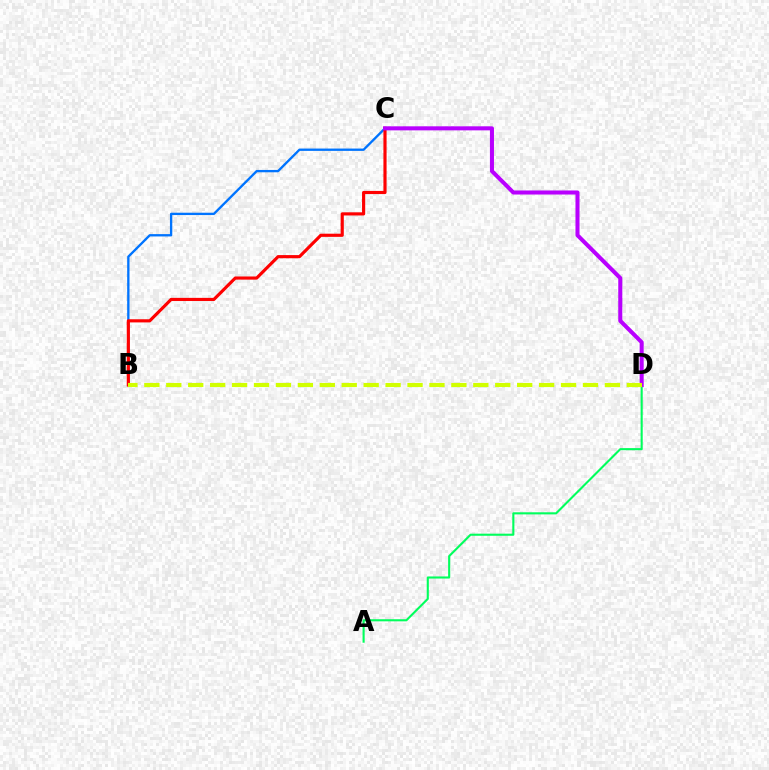{('B', 'C'): [{'color': '#0074ff', 'line_style': 'solid', 'thickness': 1.68}, {'color': '#ff0000', 'line_style': 'solid', 'thickness': 2.27}], ('A', 'D'): [{'color': '#00ff5c', 'line_style': 'solid', 'thickness': 1.51}], ('C', 'D'): [{'color': '#b900ff', 'line_style': 'solid', 'thickness': 2.91}], ('B', 'D'): [{'color': '#d1ff00', 'line_style': 'dashed', 'thickness': 2.98}]}